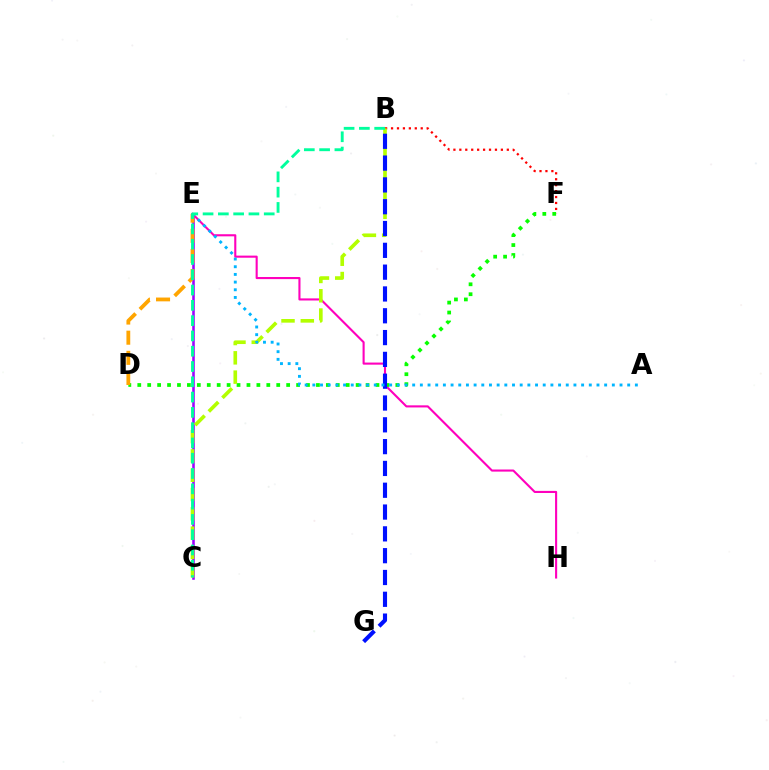{('B', 'F'): [{'color': '#ff0000', 'line_style': 'dotted', 'thickness': 1.61}], ('E', 'H'): [{'color': '#ff00bd', 'line_style': 'solid', 'thickness': 1.52}], ('D', 'F'): [{'color': '#08ff00', 'line_style': 'dotted', 'thickness': 2.7}], ('C', 'E'): [{'color': '#9b00ff', 'line_style': 'solid', 'thickness': 1.83}], ('B', 'C'): [{'color': '#b3ff00', 'line_style': 'dashed', 'thickness': 2.62}, {'color': '#00ff9d', 'line_style': 'dashed', 'thickness': 2.08}], ('D', 'E'): [{'color': '#ffa500', 'line_style': 'dashed', 'thickness': 2.74}], ('B', 'G'): [{'color': '#0010ff', 'line_style': 'dashed', 'thickness': 2.96}], ('A', 'E'): [{'color': '#00b5ff', 'line_style': 'dotted', 'thickness': 2.09}]}